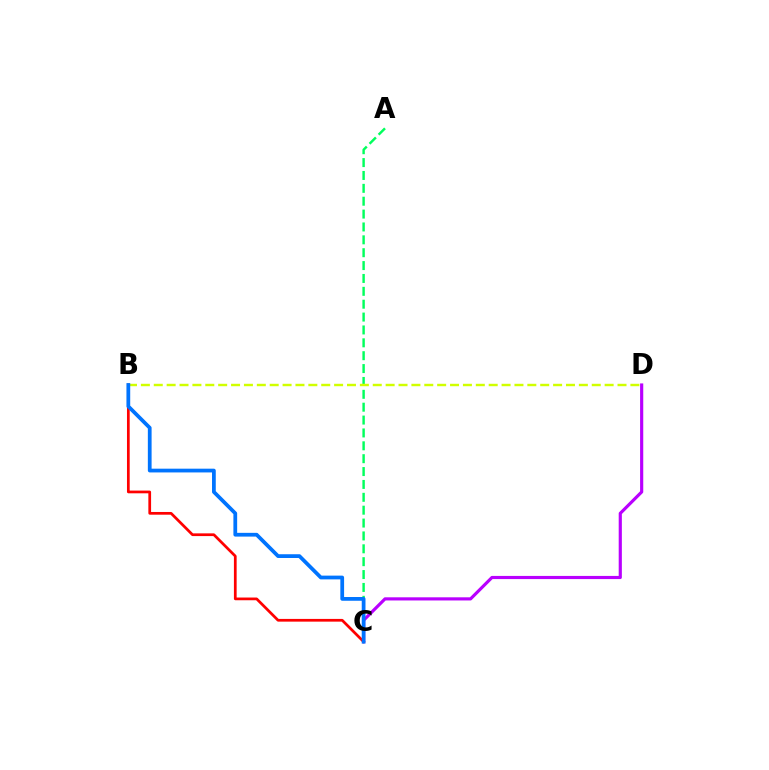{('A', 'C'): [{'color': '#00ff5c', 'line_style': 'dashed', 'thickness': 1.75}], ('B', 'C'): [{'color': '#ff0000', 'line_style': 'solid', 'thickness': 1.96}, {'color': '#0074ff', 'line_style': 'solid', 'thickness': 2.7}], ('C', 'D'): [{'color': '#b900ff', 'line_style': 'solid', 'thickness': 2.27}], ('B', 'D'): [{'color': '#d1ff00', 'line_style': 'dashed', 'thickness': 1.75}]}